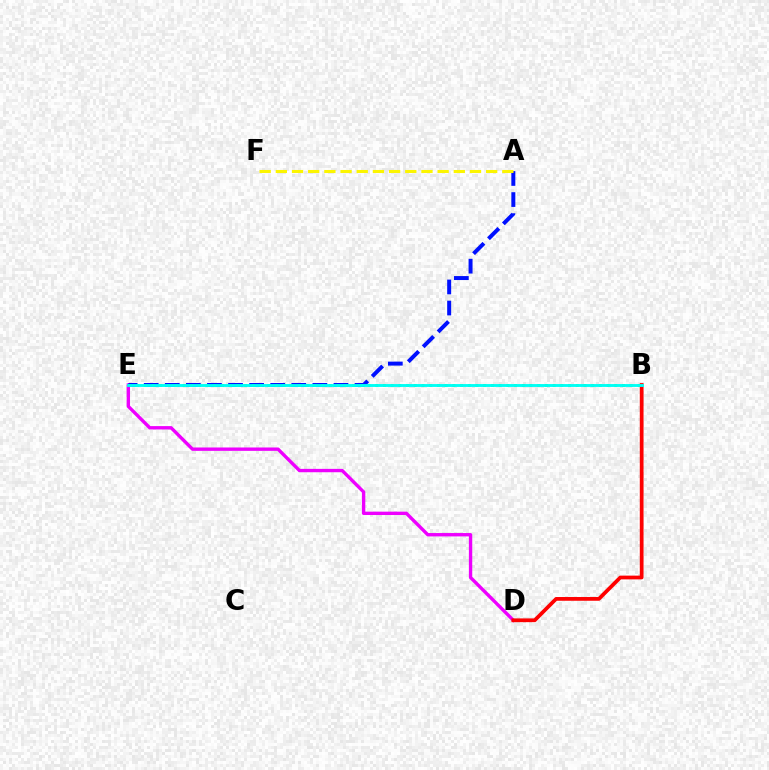{('D', 'E'): [{'color': '#ee00ff', 'line_style': 'solid', 'thickness': 2.42}], ('B', 'D'): [{'color': '#ff0000', 'line_style': 'solid', 'thickness': 2.7}], ('A', 'E'): [{'color': '#0010ff', 'line_style': 'dashed', 'thickness': 2.86}], ('B', 'E'): [{'color': '#08ff00', 'line_style': 'dotted', 'thickness': 2.1}, {'color': '#00fff6', 'line_style': 'solid', 'thickness': 2.07}], ('A', 'F'): [{'color': '#fcf500', 'line_style': 'dashed', 'thickness': 2.2}]}